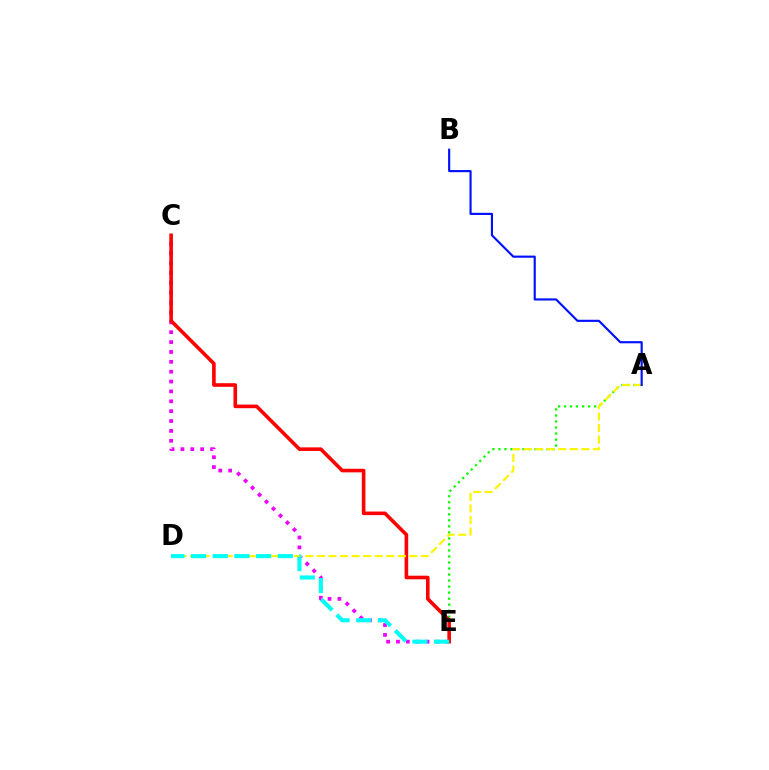{('C', 'E'): [{'color': '#ee00ff', 'line_style': 'dotted', 'thickness': 2.68}, {'color': '#ff0000', 'line_style': 'solid', 'thickness': 2.59}], ('A', 'E'): [{'color': '#08ff00', 'line_style': 'dotted', 'thickness': 1.64}], ('A', 'D'): [{'color': '#fcf500', 'line_style': 'dashed', 'thickness': 1.57}], ('A', 'B'): [{'color': '#0010ff', 'line_style': 'solid', 'thickness': 1.54}], ('D', 'E'): [{'color': '#00fff6', 'line_style': 'dashed', 'thickness': 2.95}]}